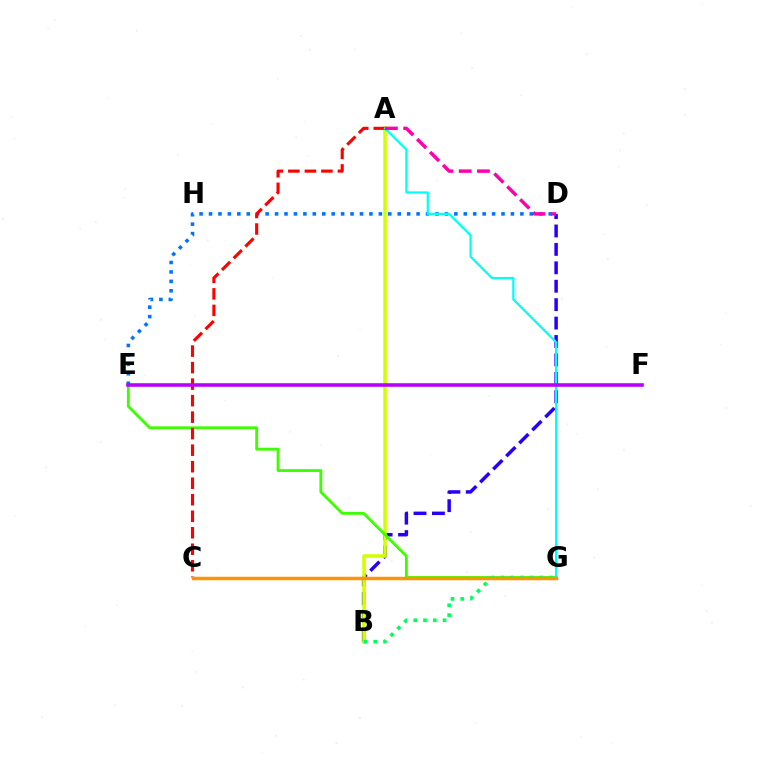{('B', 'D'): [{'color': '#2500ff', 'line_style': 'dashed', 'thickness': 2.5}], ('A', 'B'): [{'color': '#d1ff00', 'line_style': 'solid', 'thickness': 2.53}], ('E', 'G'): [{'color': '#3dff00', 'line_style': 'solid', 'thickness': 2.06}], ('D', 'E'): [{'color': '#0074ff', 'line_style': 'dotted', 'thickness': 2.56}], ('A', 'C'): [{'color': '#ff0000', 'line_style': 'dashed', 'thickness': 2.24}], ('B', 'G'): [{'color': '#00ff5c', 'line_style': 'dotted', 'thickness': 2.66}], ('A', 'G'): [{'color': '#00fff6', 'line_style': 'solid', 'thickness': 1.6}], ('A', 'D'): [{'color': '#ff00ac', 'line_style': 'dashed', 'thickness': 2.49}], ('C', 'G'): [{'color': '#ff9400', 'line_style': 'solid', 'thickness': 2.5}], ('E', 'F'): [{'color': '#b900ff', 'line_style': 'solid', 'thickness': 2.57}]}